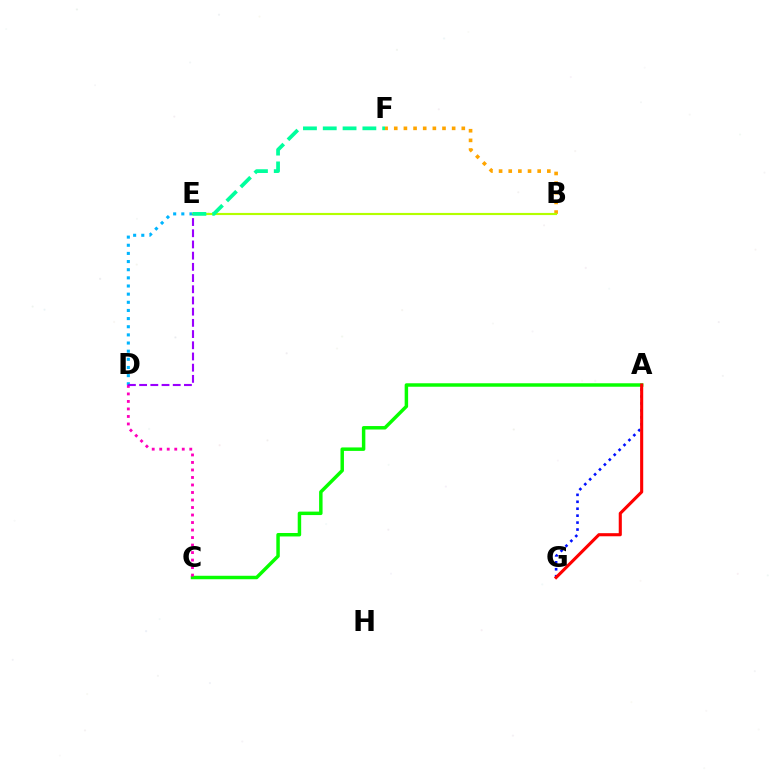{('D', 'E'): [{'color': '#00b5ff', 'line_style': 'dotted', 'thickness': 2.21}, {'color': '#9b00ff', 'line_style': 'dashed', 'thickness': 1.52}], ('B', 'F'): [{'color': '#ffa500', 'line_style': 'dotted', 'thickness': 2.62}], ('A', 'C'): [{'color': '#08ff00', 'line_style': 'solid', 'thickness': 2.49}], ('C', 'D'): [{'color': '#ff00bd', 'line_style': 'dotted', 'thickness': 2.04}], ('A', 'G'): [{'color': '#0010ff', 'line_style': 'dotted', 'thickness': 1.89}, {'color': '#ff0000', 'line_style': 'solid', 'thickness': 2.23}], ('B', 'E'): [{'color': '#b3ff00', 'line_style': 'solid', 'thickness': 1.55}], ('E', 'F'): [{'color': '#00ff9d', 'line_style': 'dashed', 'thickness': 2.69}]}